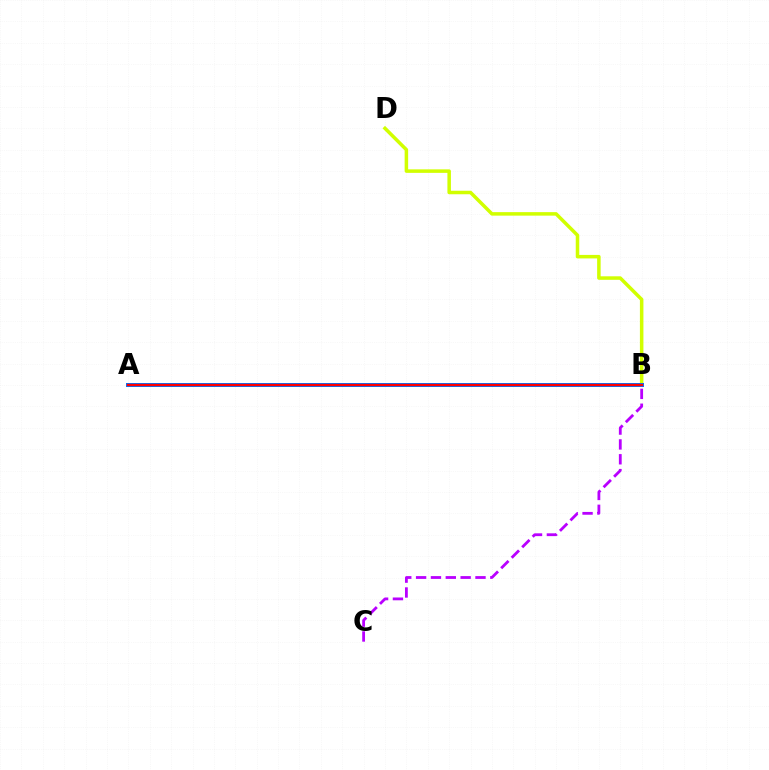{('A', 'B'): [{'color': '#00ff5c', 'line_style': 'solid', 'thickness': 1.68}, {'color': '#0074ff', 'line_style': 'solid', 'thickness': 2.86}, {'color': '#ff0000', 'line_style': 'solid', 'thickness': 1.67}], ('B', 'C'): [{'color': '#b900ff', 'line_style': 'dashed', 'thickness': 2.02}], ('B', 'D'): [{'color': '#d1ff00', 'line_style': 'solid', 'thickness': 2.53}]}